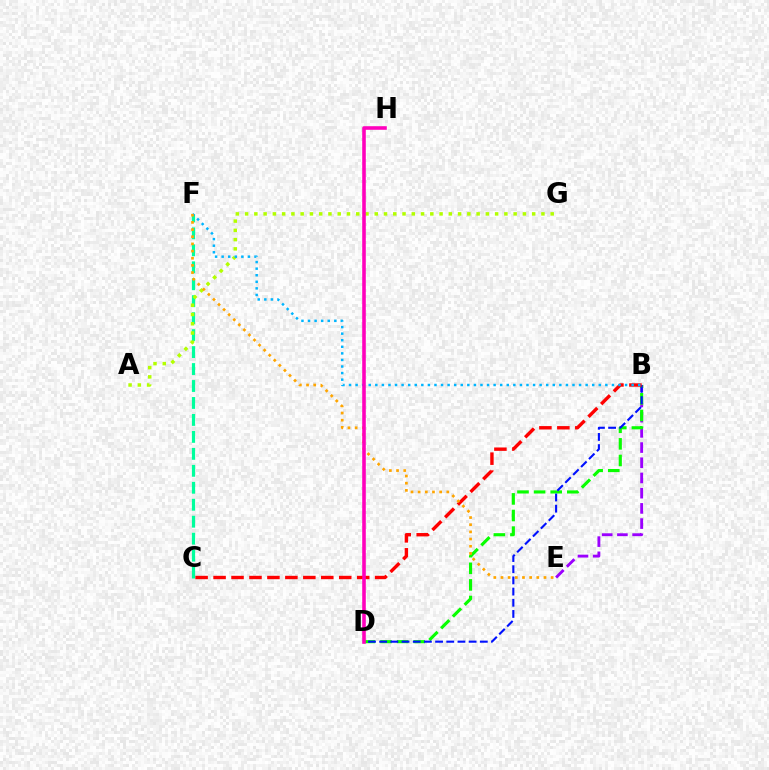{('B', 'E'): [{'color': '#9b00ff', 'line_style': 'dashed', 'thickness': 2.07}], ('B', 'D'): [{'color': '#08ff00', 'line_style': 'dashed', 'thickness': 2.26}, {'color': '#0010ff', 'line_style': 'dashed', 'thickness': 1.52}], ('B', 'C'): [{'color': '#ff0000', 'line_style': 'dashed', 'thickness': 2.44}], ('C', 'F'): [{'color': '#00ff9d', 'line_style': 'dashed', 'thickness': 2.3}], ('A', 'G'): [{'color': '#b3ff00', 'line_style': 'dotted', 'thickness': 2.52}], ('B', 'F'): [{'color': '#00b5ff', 'line_style': 'dotted', 'thickness': 1.79}], ('E', 'F'): [{'color': '#ffa500', 'line_style': 'dotted', 'thickness': 1.95}], ('D', 'H'): [{'color': '#ff00bd', 'line_style': 'solid', 'thickness': 2.58}]}